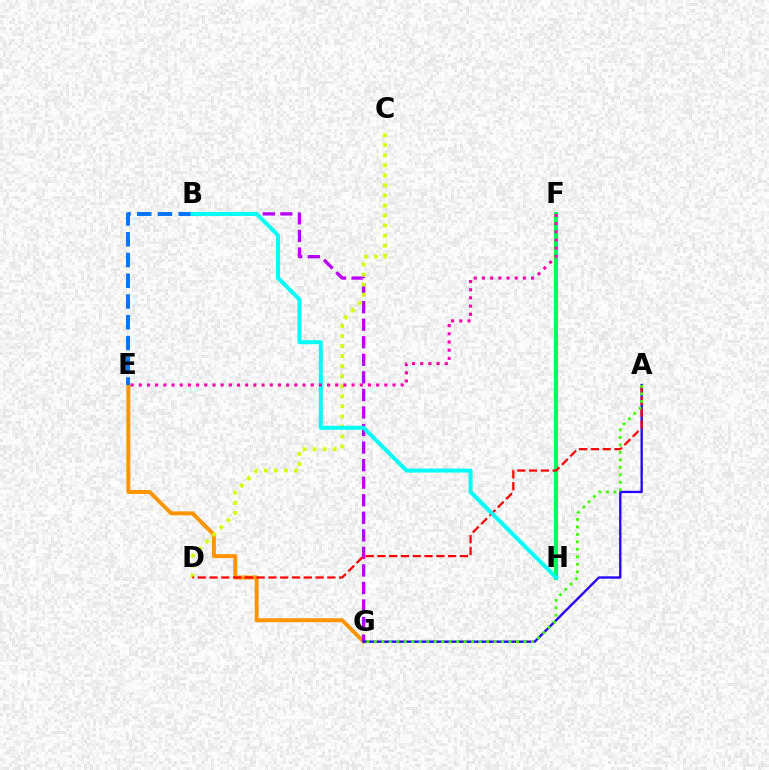{('E', 'G'): [{'color': '#ff9400', 'line_style': 'solid', 'thickness': 2.84}], ('F', 'H'): [{'color': '#00ff5c', 'line_style': 'solid', 'thickness': 3.0}], ('B', 'G'): [{'color': '#b900ff', 'line_style': 'dashed', 'thickness': 2.38}], ('A', 'G'): [{'color': '#2500ff', 'line_style': 'solid', 'thickness': 1.67}, {'color': '#3dff00', 'line_style': 'dotted', 'thickness': 2.03}], ('C', 'D'): [{'color': '#d1ff00', 'line_style': 'dotted', 'thickness': 2.73}], ('B', 'E'): [{'color': '#0074ff', 'line_style': 'dashed', 'thickness': 2.82}], ('A', 'D'): [{'color': '#ff0000', 'line_style': 'dashed', 'thickness': 1.6}], ('B', 'H'): [{'color': '#00fff6', 'line_style': 'solid', 'thickness': 2.87}], ('E', 'F'): [{'color': '#ff00ac', 'line_style': 'dotted', 'thickness': 2.22}]}